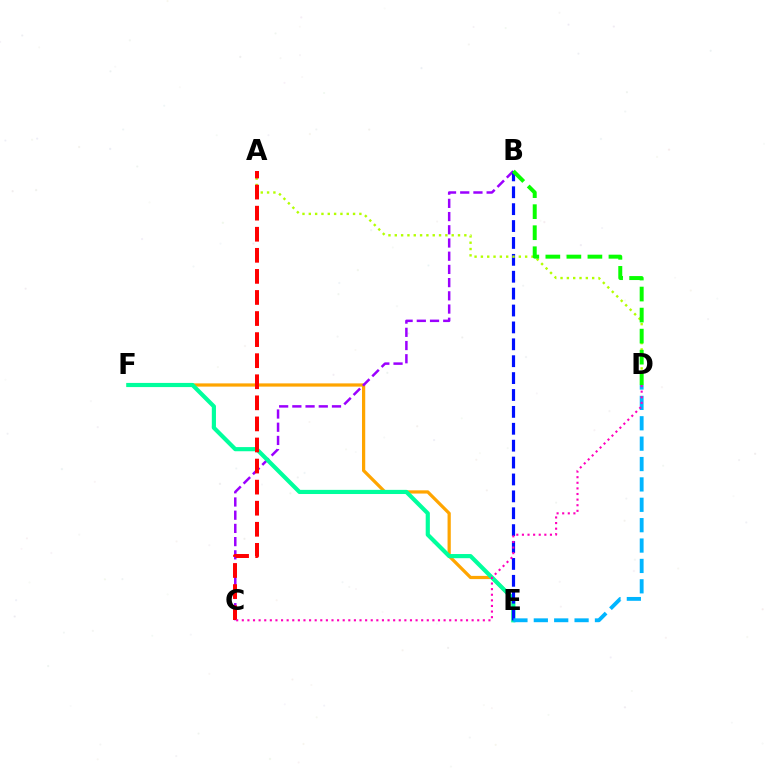{('E', 'F'): [{'color': '#ffa500', 'line_style': 'solid', 'thickness': 2.33}, {'color': '#00ff9d', 'line_style': 'solid', 'thickness': 2.99}], ('B', 'C'): [{'color': '#9b00ff', 'line_style': 'dashed', 'thickness': 1.79}], ('B', 'E'): [{'color': '#0010ff', 'line_style': 'dashed', 'thickness': 2.29}], ('A', 'D'): [{'color': '#b3ff00', 'line_style': 'dotted', 'thickness': 1.72}], ('B', 'D'): [{'color': '#08ff00', 'line_style': 'dashed', 'thickness': 2.86}], ('D', 'E'): [{'color': '#00b5ff', 'line_style': 'dashed', 'thickness': 2.77}], ('A', 'C'): [{'color': '#ff0000', 'line_style': 'dashed', 'thickness': 2.86}], ('C', 'D'): [{'color': '#ff00bd', 'line_style': 'dotted', 'thickness': 1.52}]}